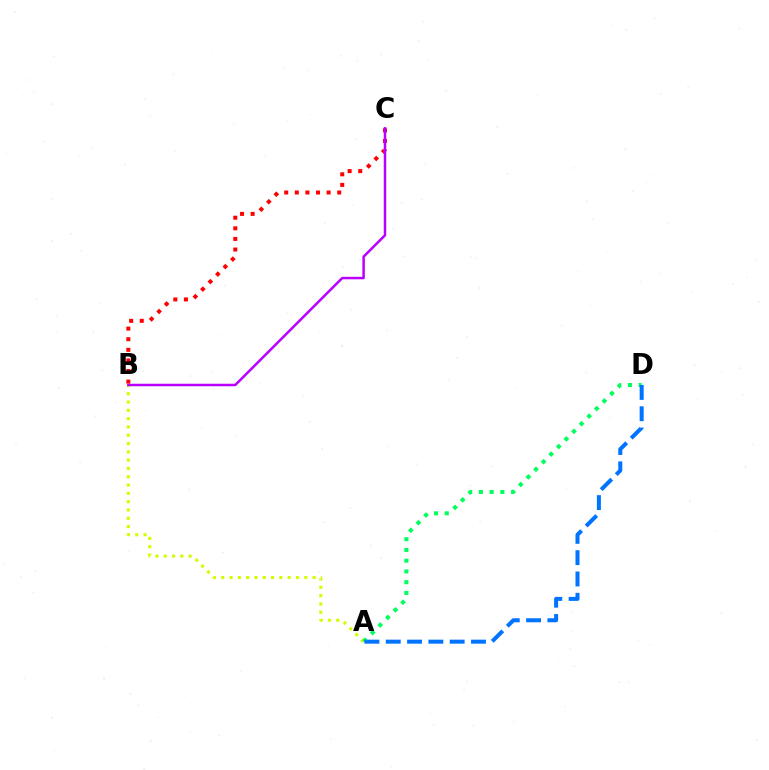{('B', 'C'): [{'color': '#ff0000', 'line_style': 'dotted', 'thickness': 2.88}, {'color': '#b900ff', 'line_style': 'solid', 'thickness': 1.8}], ('A', 'B'): [{'color': '#d1ff00', 'line_style': 'dotted', 'thickness': 2.26}], ('A', 'D'): [{'color': '#00ff5c', 'line_style': 'dotted', 'thickness': 2.92}, {'color': '#0074ff', 'line_style': 'dashed', 'thickness': 2.9}]}